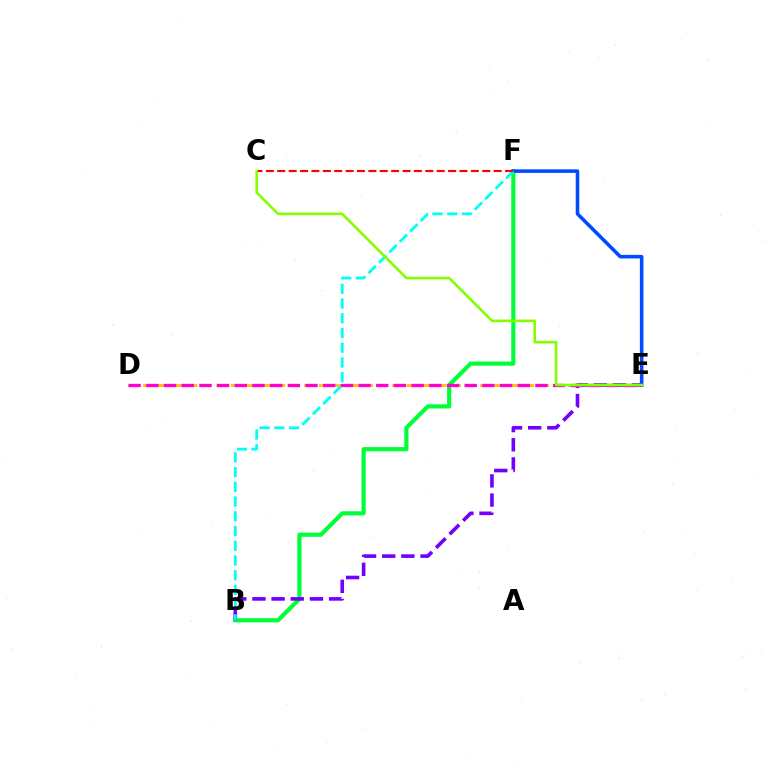{('B', 'F'): [{'color': '#00ff39', 'line_style': 'solid', 'thickness': 2.99}, {'color': '#00fff6', 'line_style': 'dashed', 'thickness': 2.0}], ('E', 'F'): [{'color': '#004bff', 'line_style': 'solid', 'thickness': 2.57}], ('D', 'E'): [{'color': '#ffbd00', 'line_style': 'dashed', 'thickness': 1.99}, {'color': '#ff00cf', 'line_style': 'dashed', 'thickness': 2.4}], ('B', 'E'): [{'color': '#7200ff', 'line_style': 'dashed', 'thickness': 2.6}], ('C', 'F'): [{'color': '#ff0000', 'line_style': 'dashed', 'thickness': 1.55}], ('C', 'E'): [{'color': '#84ff00', 'line_style': 'solid', 'thickness': 1.87}]}